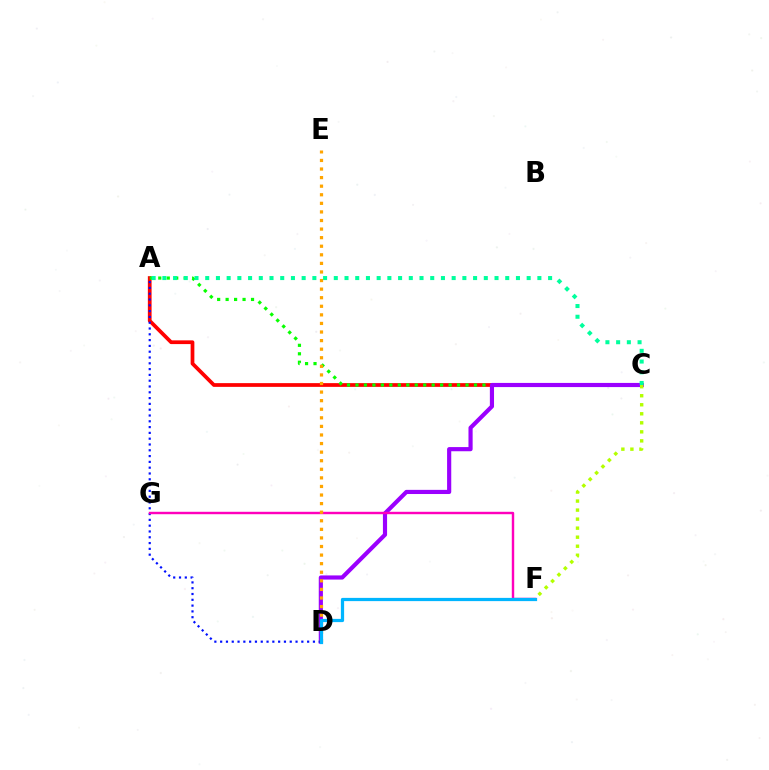{('A', 'C'): [{'color': '#ff0000', 'line_style': 'solid', 'thickness': 2.69}, {'color': '#08ff00', 'line_style': 'dotted', 'thickness': 2.3}, {'color': '#00ff9d', 'line_style': 'dotted', 'thickness': 2.91}], ('C', 'D'): [{'color': '#9b00ff', 'line_style': 'solid', 'thickness': 2.99}], ('A', 'D'): [{'color': '#0010ff', 'line_style': 'dotted', 'thickness': 1.58}], ('F', 'G'): [{'color': '#ff00bd', 'line_style': 'solid', 'thickness': 1.74}], ('D', 'E'): [{'color': '#ffa500', 'line_style': 'dotted', 'thickness': 2.33}], ('C', 'F'): [{'color': '#b3ff00', 'line_style': 'dotted', 'thickness': 2.45}], ('D', 'F'): [{'color': '#00b5ff', 'line_style': 'solid', 'thickness': 2.32}]}